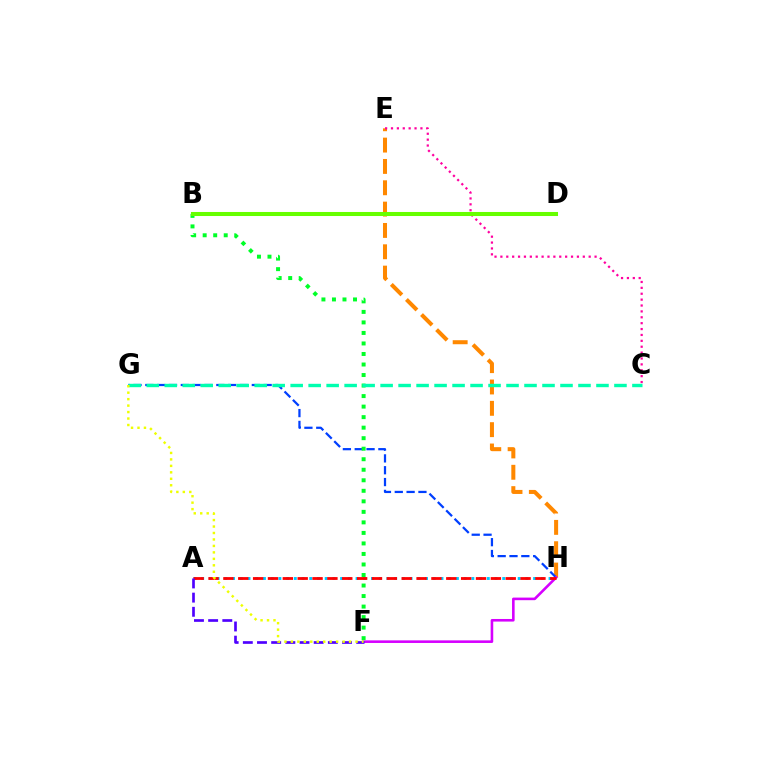{('E', 'H'): [{'color': '#ff8800', 'line_style': 'dashed', 'thickness': 2.9}], ('A', 'H'): [{'color': '#00c7ff', 'line_style': 'dotted', 'thickness': 2.1}, {'color': '#ff0000', 'line_style': 'dashed', 'thickness': 2.02}], ('G', 'H'): [{'color': '#003fff', 'line_style': 'dashed', 'thickness': 1.61}], ('F', 'H'): [{'color': '#d600ff', 'line_style': 'solid', 'thickness': 1.87}], ('B', 'F'): [{'color': '#00ff27', 'line_style': 'dotted', 'thickness': 2.86}], ('C', 'E'): [{'color': '#ff00a0', 'line_style': 'dotted', 'thickness': 1.6}], ('C', 'G'): [{'color': '#00ffaf', 'line_style': 'dashed', 'thickness': 2.44}], ('A', 'F'): [{'color': '#4f00ff', 'line_style': 'dashed', 'thickness': 1.93}], ('F', 'G'): [{'color': '#eeff00', 'line_style': 'dotted', 'thickness': 1.76}], ('B', 'D'): [{'color': '#66ff00', 'line_style': 'solid', 'thickness': 2.92}]}